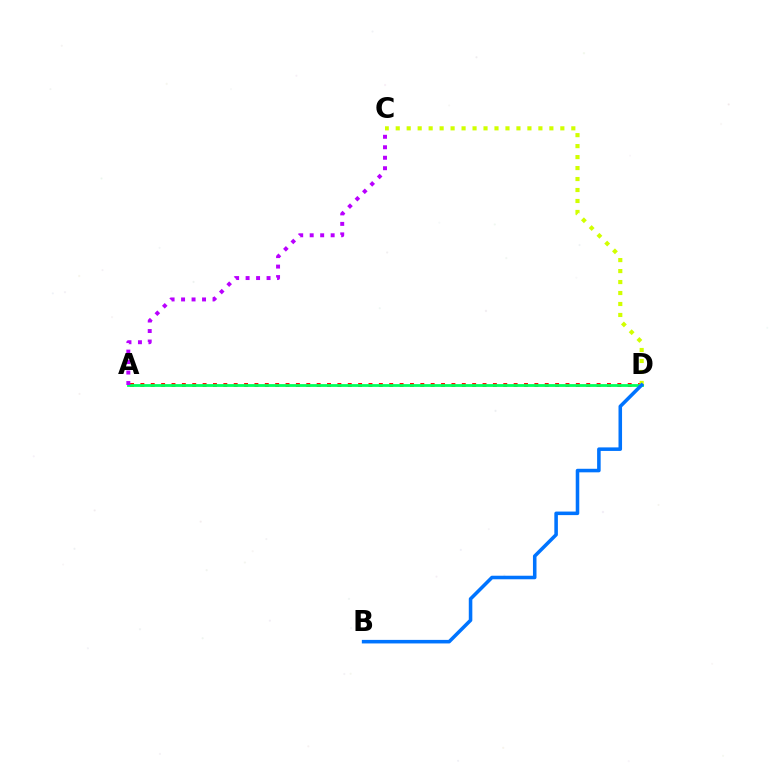{('A', 'D'): [{'color': '#ff0000', 'line_style': 'dotted', 'thickness': 2.82}, {'color': '#00ff5c', 'line_style': 'solid', 'thickness': 2.01}], ('C', 'D'): [{'color': '#d1ff00', 'line_style': 'dotted', 'thickness': 2.98}], ('A', 'C'): [{'color': '#b900ff', 'line_style': 'dotted', 'thickness': 2.85}], ('B', 'D'): [{'color': '#0074ff', 'line_style': 'solid', 'thickness': 2.55}]}